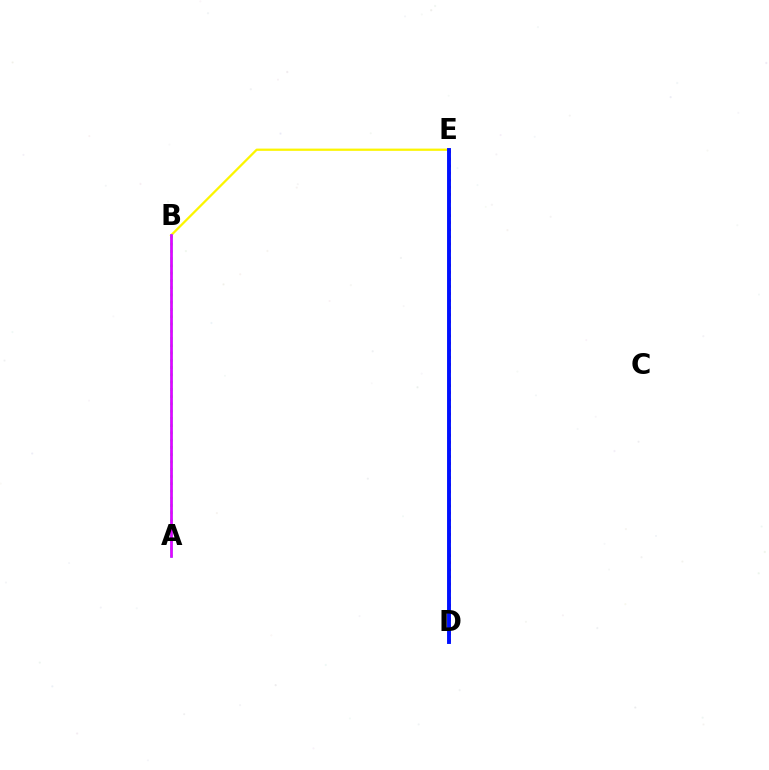{('A', 'B'): [{'color': '#08ff00', 'line_style': 'dotted', 'thickness': 1.97}, {'color': '#00fff6', 'line_style': 'solid', 'thickness': 1.83}, {'color': '#ee00ff', 'line_style': 'solid', 'thickness': 1.88}], ('D', 'E'): [{'color': '#ff0000', 'line_style': 'dotted', 'thickness': 1.92}, {'color': '#0010ff', 'line_style': 'solid', 'thickness': 2.81}], ('B', 'E'): [{'color': '#fcf500', 'line_style': 'solid', 'thickness': 1.62}]}